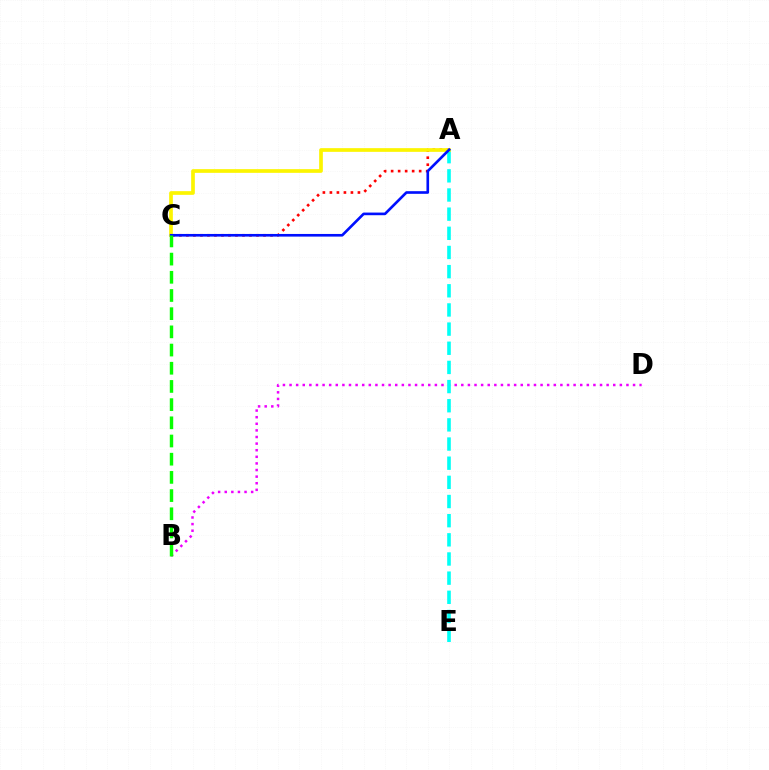{('B', 'D'): [{'color': '#ee00ff', 'line_style': 'dotted', 'thickness': 1.79}], ('A', 'E'): [{'color': '#00fff6', 'line_style': 'dashed', 'thickness': 2.6}], ('A', 'C'): [{'color': '#ff0000', 'line_style': 'dotted', 'thickness': 1.9}, {'color': '#fcf500', 'line_style': 'solid', 'thickness': 2.66}, {'color': '#0010ff', 'line_style': 'solid', 'thickness': 1.9}], ('B', 'C'): [{'color': '#08ff00', 'line_style': 'dashed', 'thickness': 2.47}]}